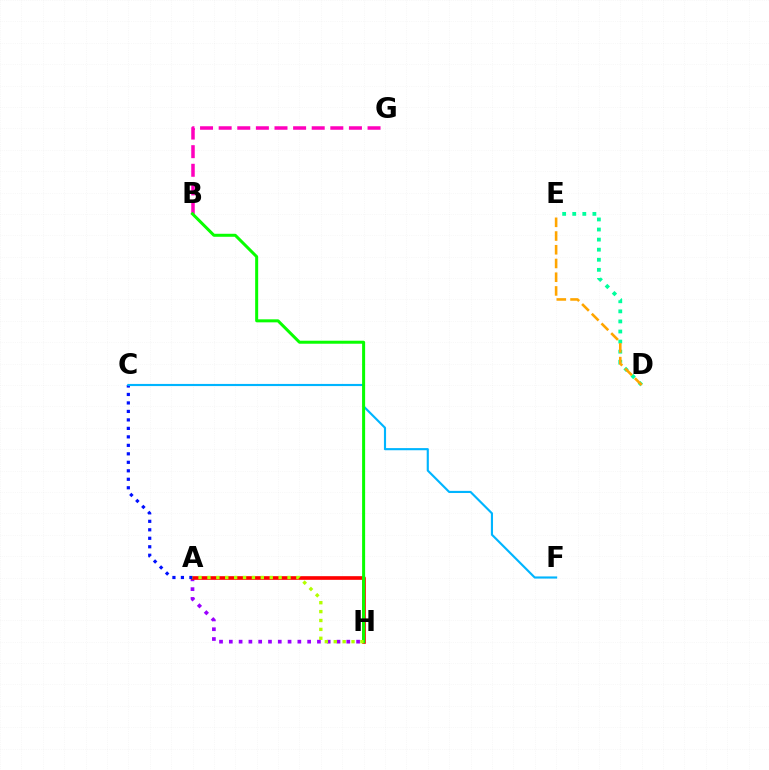{('A', 'H'): [{'color': '#9b00ff', 'line_style': 'dotted', 'thickness': 2.66}, {'color': '#ff0000', 'line_style': 'solid', 'thickness': 2.63}, {'color': '#b3ff00', 'line_style': 'dotted', 'thickness': 2.42}], ('B', 'G'): [{'color': '#ff00bd', 'line_style': 'dashed', 'thickness': 2.53}], ('A', 'C'): [{'color': '#0010ff', 'line_style': 'dotted', 'thickness': 2.3}], ('D', 'E'): [{'color': '#00ff9d', 'line_style': 'dotted', 'thickness': 2.74}, {'color': '#ffa500', 'line_style': 'dashed', 'thickness': 1.86}], ('C', 'F'): [{'color': '#00b5ff', 'line_style': 'solid', 'thickness': 1.54}], ('B', 'H'): [{'color': '#08ff00', 'line_style': 'solid', 'thickness': 2.17}]}